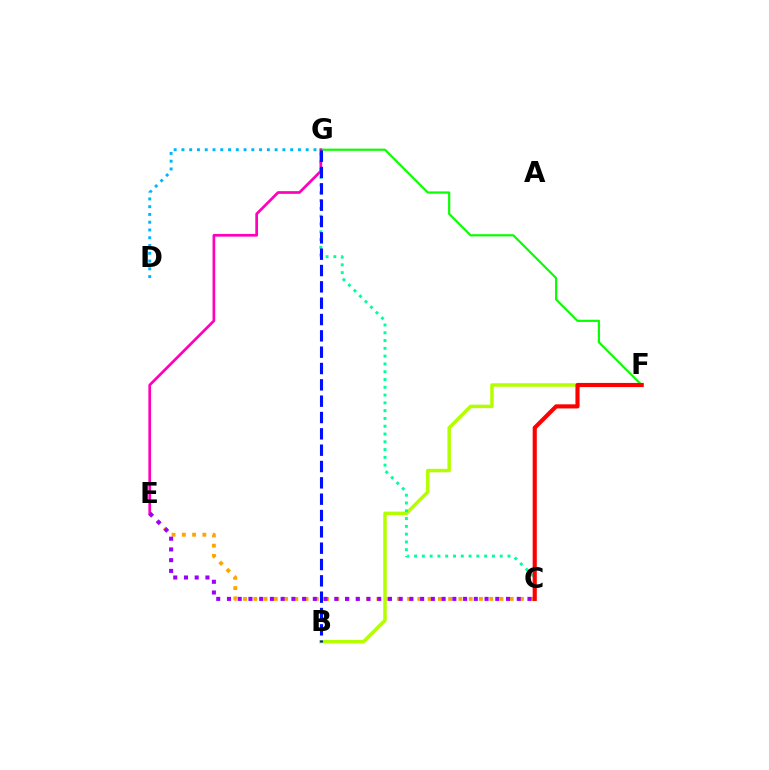{('B', 'F'): [{'color': '#b3ff00', 'line_style': 'solid', 'thickness': 2.5}], ('F', 'G'): [{'color': '#08ff00', 'line_style': 'solid', 'thickness': 1.57}], ('C', 'E'): [{'color': '#ffa500', 'line_style': 'dotted', 'thickness': 2.79}, {'color': '#9b00ff', 'line_style': 'dotted', 'thickness': 2.92}], ('C', 'G'): [{'color': '#00ff9d', 'line_style': 'dotted', 'thickness': 2.12}], ('C', 'F'): [{'color': '#ff0000', 'line_style': 'solid', 'thickness': 2.98}], ('E', 'G'): [{'color': '#ff00bd', 'line_style': 'solid', 'thickness': 1.95}], ('B', 'G'): [{'color': '#0010ff', 'line_style': 'dashed', 'thickness': 2.22}], ('D', 'G'): [{'color': '#00b5ff', 'line_style': 'dotted', 'thickness': 2.11}]}